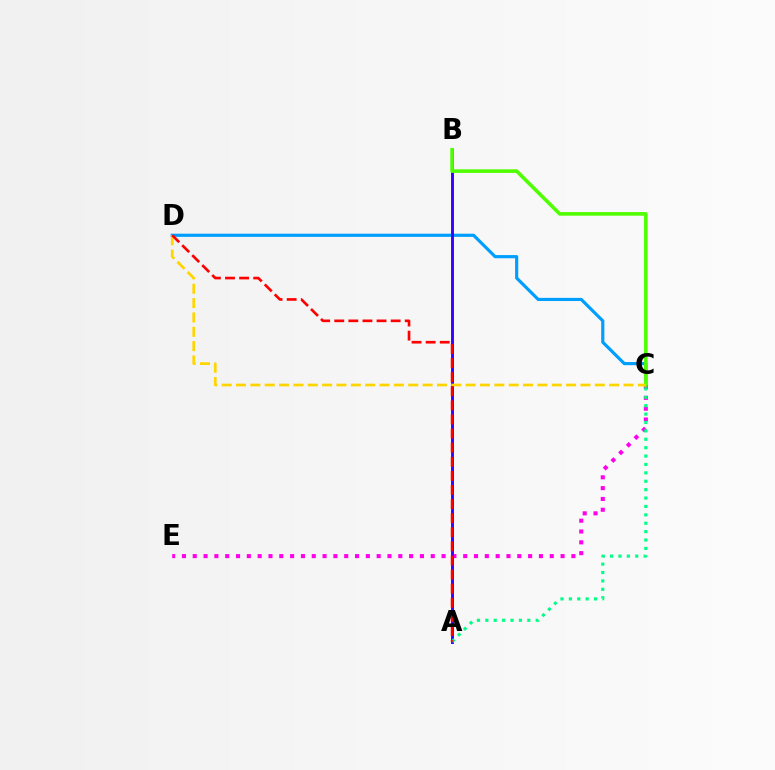{('C', 'D'): [{'color': '#009eff', 'line_style': 'solid', 'thickness': 2.28}, {'color': '#ffd500', 'line_style': 'dashed', 'thickness': 1.95}], ('C', 'E'): [{'color': '#ff00ed', 'line_style': 'dotted', 'thickness': 2.94}], ('A', 'B'): [{'color': '#3700ff', 'line_style': 'solid', 'thickness': 2.1}], ('B', 'C'): [{'color': '#4fff00', 'line_style': 'solid', 'thickness': 2.59}], ('A', 'C'): [{'color': '#00ff86', 'line_style': 'dotted', 'thickness': 2.28}], ('A', 'D'): [{'color': '#ff0000', 'line_style': 'dashed', 'thickness': 1.92}]}